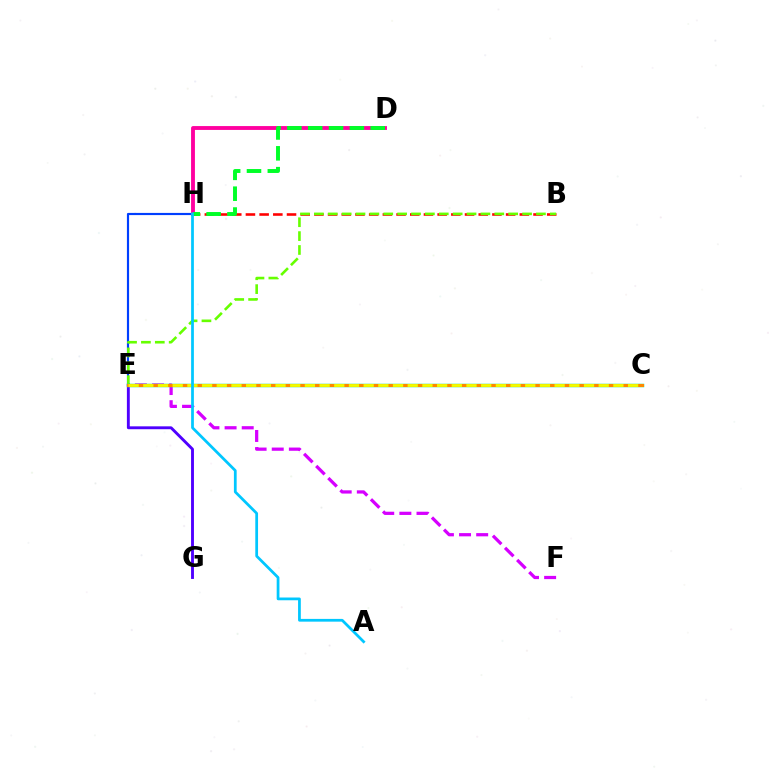{('E', 'F'): [{'color': '#d600ff', 'line_style': 'dashed', 'thickness': 2.33}], ('E', 'H'): [{'color': '#003fff', 'line_style': 'solid', 'thickness': 1.56}], ('E', 'G'): [{'color': '#4f00ff', 'line_style': 'solid', 'thickness': 2.08}], ('D', 'H'): [{'color': '#ff00a0', 'line_style': 'solid', 'thickness': 2.78}, {'color': '#00ff27', 'line_style': 'dashed', 'thickness': 2.83}], ('B', 'H'): [{'color': '#ff0000', 'line_style': 'dashed', 'thickness': 1.86}], ('B', 'E'): [{'color': '#66ff00', 'line_style': 'dashed', 'thickness': 1.89}], ('C', 'E'): [{'color': '#00ffaf', 'line_style': 'solid', 'thickness': 2.48}, {'color': '#ff8800', 'line_style': 'solid', 'thickness': 2.27}, {'color': '#eeff00', 'line_style': 'dashed', 'thickness': 2.0}], ('A', 'H'): [{'color': '#00c7ff', 'line_style': 'solid', 'thickness': 1.98}]}